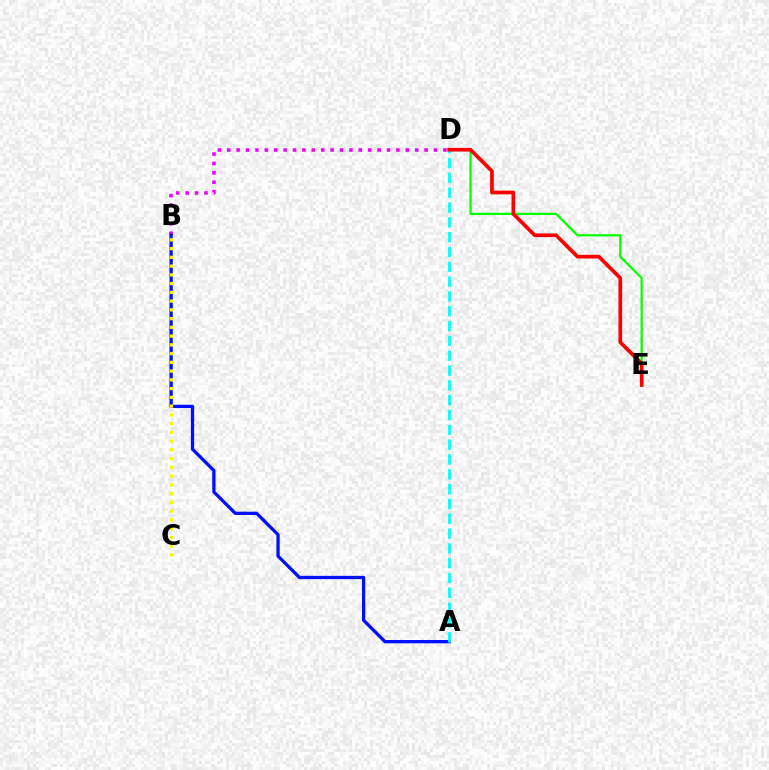{('D', 'E'): [{'color': '#08ff00', 'line_style': 'solid', 'thickness': 1.64}, {'color': '#ff0000', 'line_style': 'solid', 'thickness': 2.66}], ('B', 'D'): [{'color': '#ee00ff', 'line_style': 'dotted', 'thickness': 2.55}], ('A', 'B'): [{'color': '#0010ff', 'line_style': 'solid', 'thickness': 2.37}], ('A', 'D'): [{'color': '#00fff6', 'line_style': 'dashed', 'thickness': 2.01}], ('B', 'C'): [{'color': '#fcf500', 'line_style': 'dotted', 'thickness': 2.38}]}